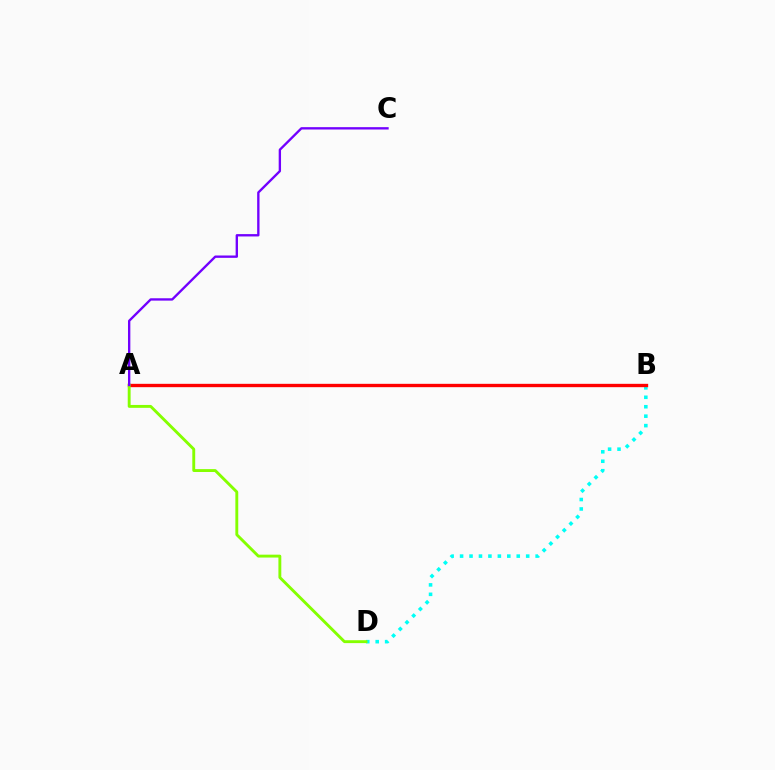{('B', 'D'): [{'color': '#00fff6', 'line_style': 'dotted', 'thickness': 2.57}], ('A', 'B'): [{'color': '#ff0000', 'line_style': 'solid', 'thickness': 2.41}], ('A', 'D'): [{'color': '#84ff00', 'line_style': 'solid', 'thickness': 2.08}], ('A', 'C'): [{'color': '#7200ff', 'line_style': 'solid', 'thickness': 1.69}]}